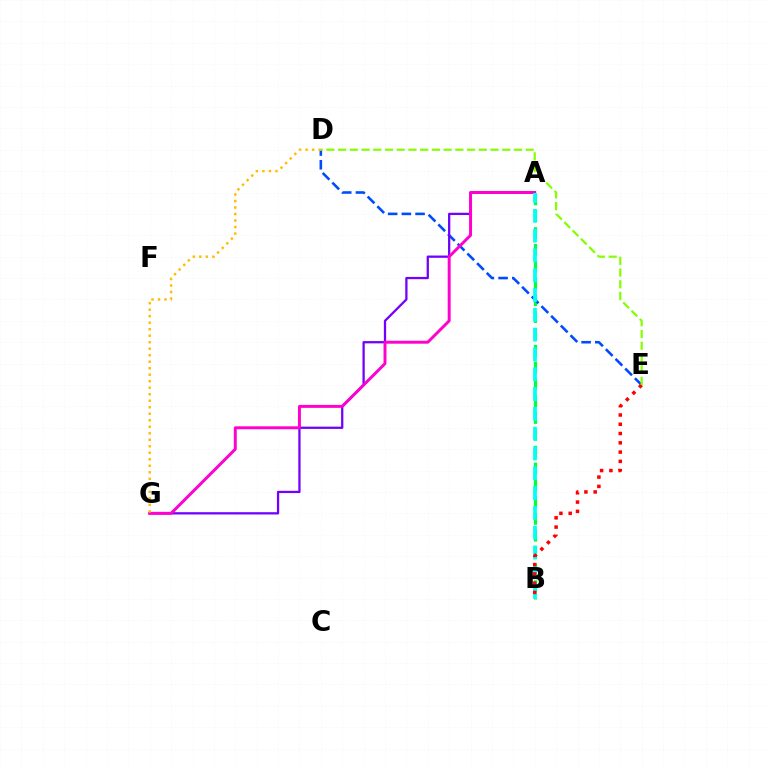{('A', 'B'): [{'color': '#00ff39', 'line_style': 'dashed', 'thickness': 2.28}, {'color': '#00fff6', 'line_style': 'dashed', 'thickness': 2.69}], ('D', 'E'): [{'color': '#004bff', 'line_style': 'dashed', 'thickness': 1.86}, {'color': '#84ff00', 'line_style': 'dashed', 'thickness': 1.59}], ('A', 'G'): [{'color': '#7200ff', 'line_style': 'solid', 'thickness': 1.64}, {'color': '#ff00cf', 'line_style': 'solid', 'thickness': 2.13}], ('B', 'E'): [{'color': '#ff0000', 'line_style': 'dotted', 'thickness': 2.52}], ('D', 'G'): [{'color': '#ffbd00', 'line_style': 'dotted', 'thickness': 1.77}]}